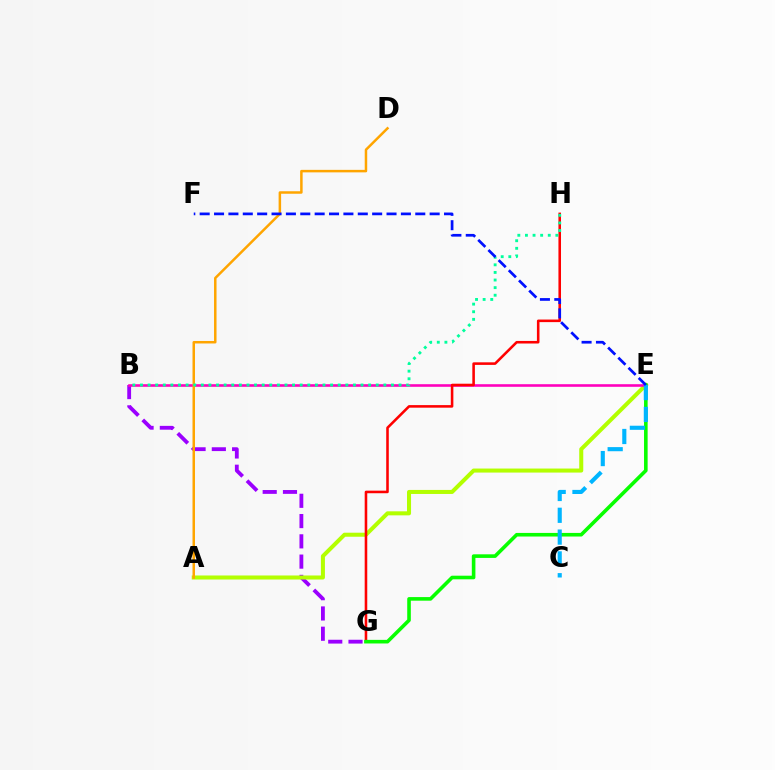{('B', 'G'): [{'color': '#9b00ff', 'line_style': 'dashed', 'thickness': 2.75}], ('A', 'E'): [{'color': '#b3ff00', 'line_style': 'solid', 'thickness': 2.9}], ('B', 'E'): [{'color': '#ff00bd', 'line_style': 'solid', 'thickness': 1.87}], ('A', 'D'): [{'color': '#ffa500', 'line_style': 'solid', 'thickness': 1.79}], ('G', 'H'): [{'color': '#ff0000', 'line_style': 'solid', 'thickness': 1.85}], ('E', 'G'): [{'color': '#08ff00', 'line_style': 'solid', 'thickness': 2.59}], ('B', 'H'): [{'color': '#00ff9d', 'line_style': 'dotted', 'thickness': 2.07}], ('C', 'E'): [{'color': '#00b5ff', 'line_style': 'dashed', 'thickness': 2.96}], ('E', 'F'): [{'color': '#0010ff', 'line_style': 'dashed', 'thickness': 1.95}]}